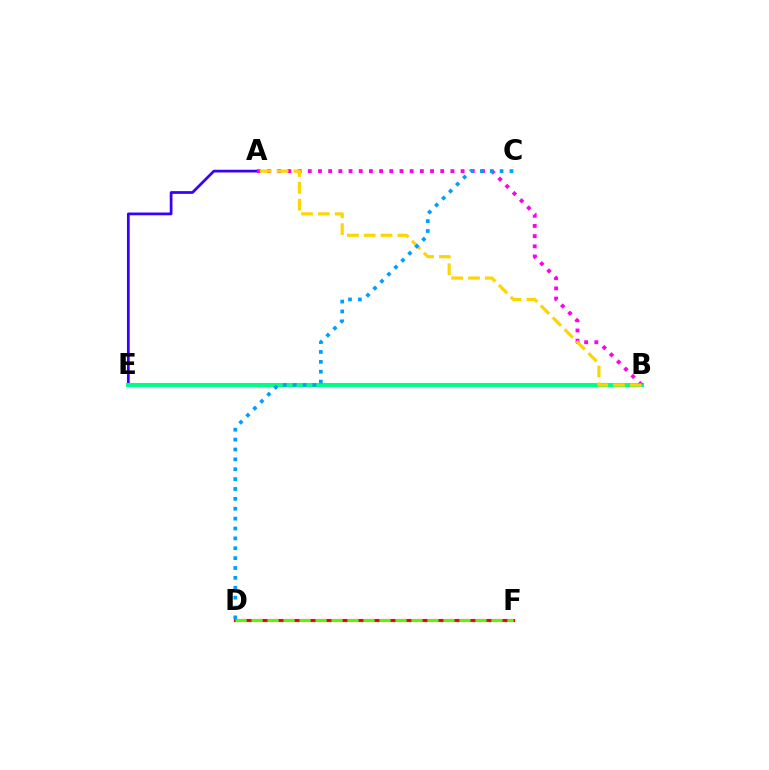{('A', 'E'): [{'color': '#3700ff', 'line_style': 'solid', 'thickness': 1.97}], ('B', 'E'): [{'color': '#00ff86', 'line_style': 'solid', 'thickness': 2.93}], ('A', 'B'): [{'color': '#ff00ed', 'line_style': 'dotted', 'thickness': 2.77}, {'color': '#ffd500', 'line_style': 'dashed', 'thickness': 2.28}], ('D', 'F'): [{'color': '#ff0000', 'line_style': 'solid', 'thickness': 2.25}, {'color': '#4fff00', 'line_style': 'dashed', 'thickness': 2.17}], ('C', 'D'): [{'color': '#009eff', 'line_style': 'dotted', 'thickness': 2.68}]}